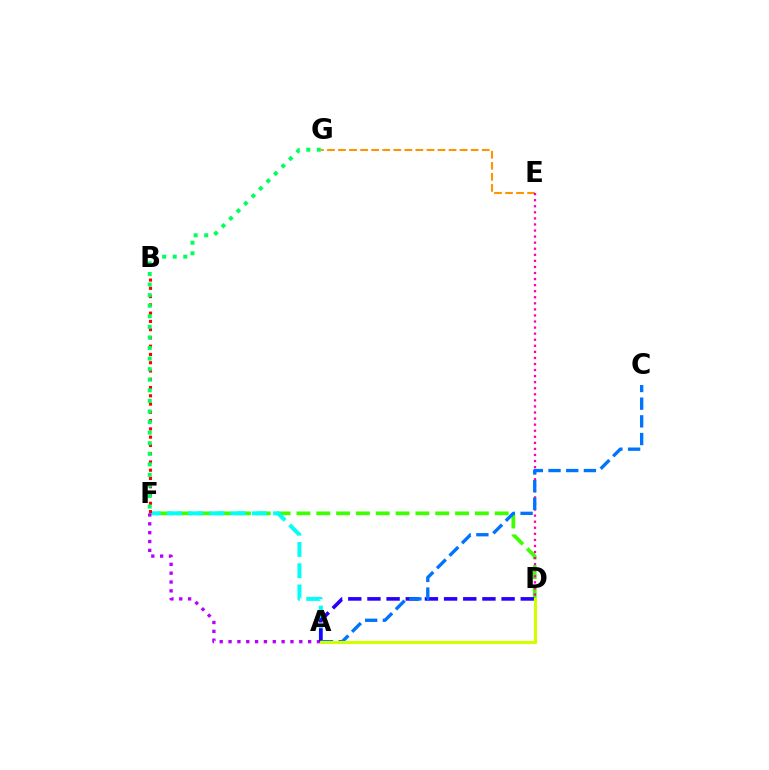{('D', 'F'): [{'color': '#3dff00', 'line_style': 'dashed', 'thickness': 2.69}], ('A', 'F'): [{'color': '#00fff6', 'line_style': 'dashed', 'thickness': 2.89}, {'color': '#b900ff', 'line_style': 'dotted', 'thickness': 2.4}], ('E', 'G'): [{'color': '#ff9400', 'line_style': 'dashed', 'thickness': 1.5}], ('B', 'F'): [{'color': '#ff0000', 'line_style': 'dotted', 'thickness': 2.25}], ('D', 'E'): [{'color': '#ff00ac', 'line_style': 'dotted', 'thickness': 1.65}], ('A', 'D'): [{'color': '#2500ff', 'line_style': 'dashed', 'thickness': 2.6}, {'color': '#d1ff00', 'line_style': 'solid', 'thickness': 2.28}], ('A', 'C'): [{'color': '#0074ff', 'line_style': 'dashed', 'thickness': 2.4}], ('F', 'G'): [{'color': '#00ff5c', 'line_style': 'dotted', 'thickness': 2.87}]}